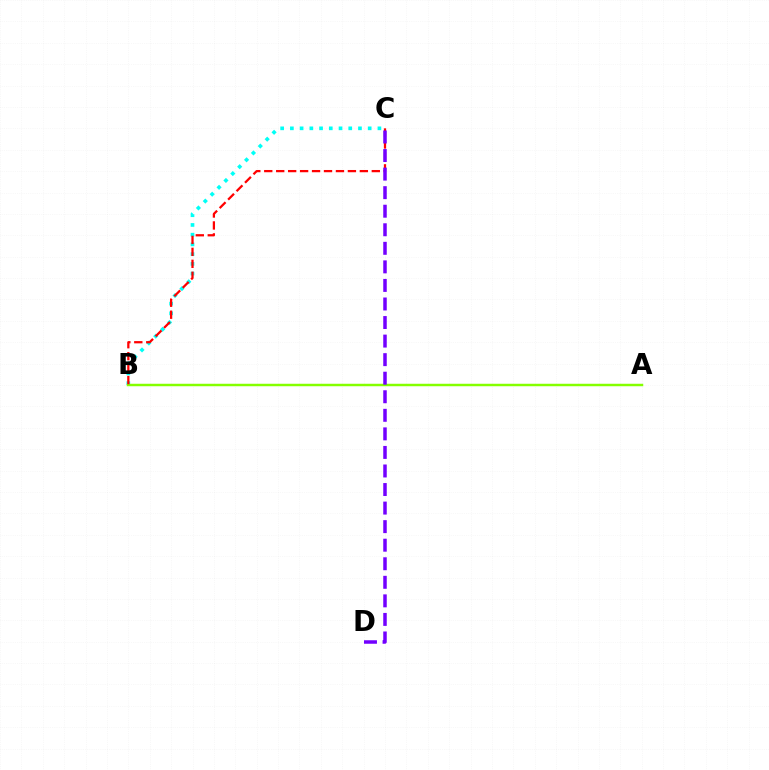{('B', 'C'): [{'color': '#00fff6', 'line_style': 'dotted', 'thickness': 2.64}, {'color': '#ff0000', 'line_style': 'dashed', 'thickness': 1.62}], ('A', 'B'): [{'color': '#84ff00', 'line_style': 'solid', 'thickness': 1.78}], ('C', 'D'): [{'color': '#7200ff', 'line_style': 'dashed', 'thickness': 2.52}]}